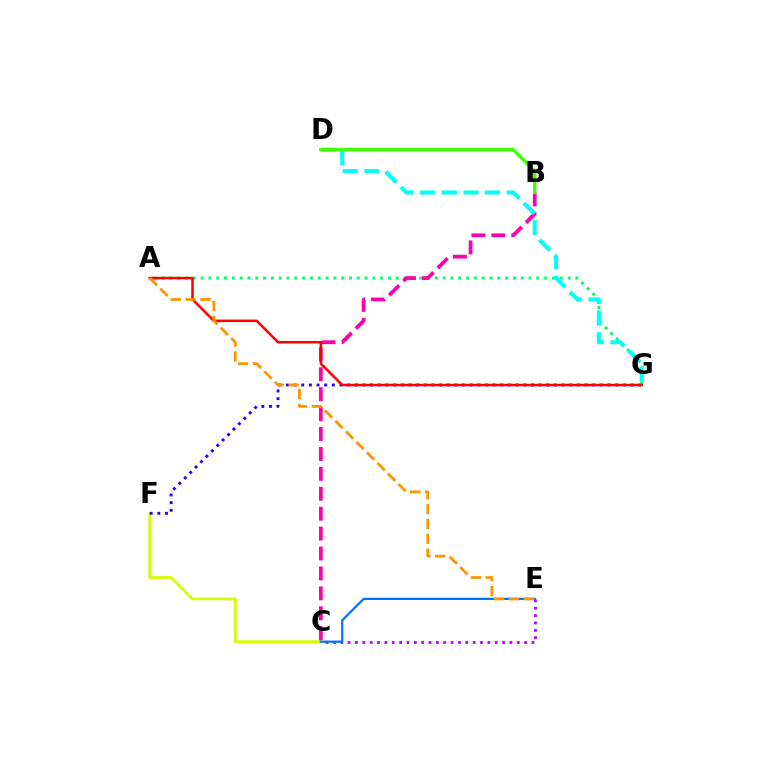{('C', 'F'): [{'color': '#d1ff00', 'line_style': 'solid', 'thickness': 1.98}], ('C', 'E'): [{'color': '#b900ff', 'line_style': 'dotted', 'thickness': 2.0}, {'color': '#0074ff', 'line_style': 'solid', 'thickness': 1.6}], ('F', 'G'): [{'color': '#2500ff', 'line_style': 'dotted', 'thickness': 2.08}], ('A', 'G'): [{'color': '#00ff5c', 'line_style': 'dotted', 'thickness': 2.12}, {'color': '#ff0000', 'line_style': 'solid', 'thickness': 1.83}], ('B', 'C'): [{'color': '#ff00ac', 'line_style': 'dashed', 'thickness': 2.71}], ('A', 'E'): [{'color': '#ff9400', 'line_style': 'dashed', 'thickness': 2.02}], ('D', 'G'): [{'color': '#00fff6', 'line_style': 'dashed', 'thickness': 2.93}], ('B', 'D'): [{'color': '#3dff00', 'line_style': 'solid', 'thickness': 2.41}]}